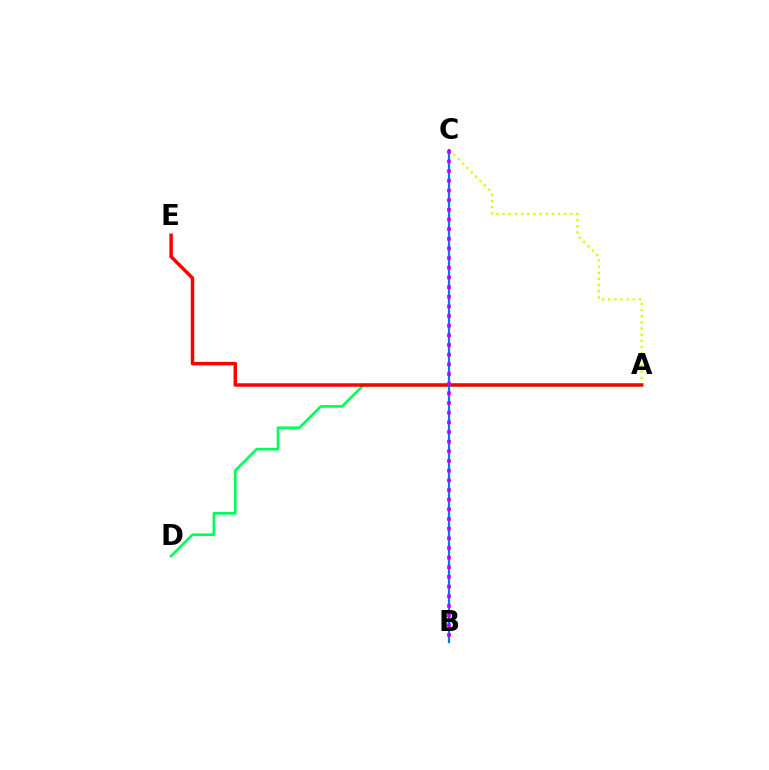{('A', 'C'): [{'color': '#d1ff00', 'line_style': 'dotted', 'thickness': 1.67}], ('A', 'D'): [{'color': '#00ff5c', 'line_style': 'solid', 'thickness': 1.93}], ('A', 'E'): [{'color': '#ff0000', 'line_style': 'solid', 'thickness': 2.49}], ('B', 'C'): [{'color': '#0074ff', 'line_style': 'solid', 'thickness': 1.6}, {'color': '#b900ff', 'line_style': 'dotted', 'thickness': 2.63}]}